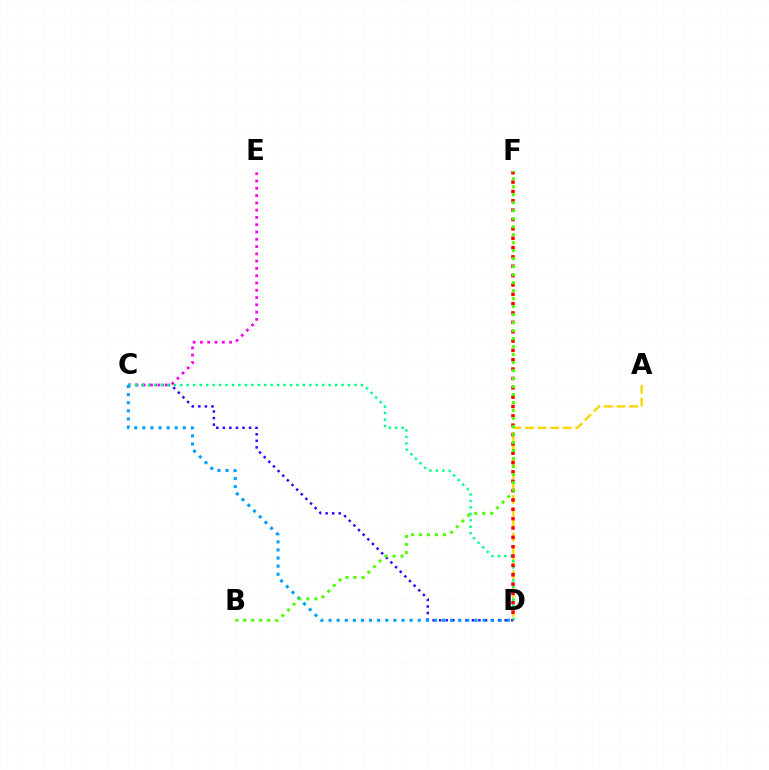{('C', 'D'): [{'color': '#3700ff', 'line_style': 'dotted', 'thickness': 1.78}, {'color': '#00ff86', 'line_style': 'dotted', 'thickness': 1.75}, {'color': '#009eff', 'line_style': 'dotted', 'thickness': 2.2}], ('A', 'D'): [{'color': '#ffd500', 'line_style': 'dashed', 'thickness': 1.7}], ('C', 'E'): [{'color': '#ff00ed', 'line_style': 'dotted', 'thickness': 1.98}], ('D', 'F'): [{'color': '#ff0000', 'line_style': 'dotted', 'thickness': 2.54}], ('B', 'F'): [{'color': '#4fff00', 'line_style': 'dotted', 'thickness': 2.17}]}